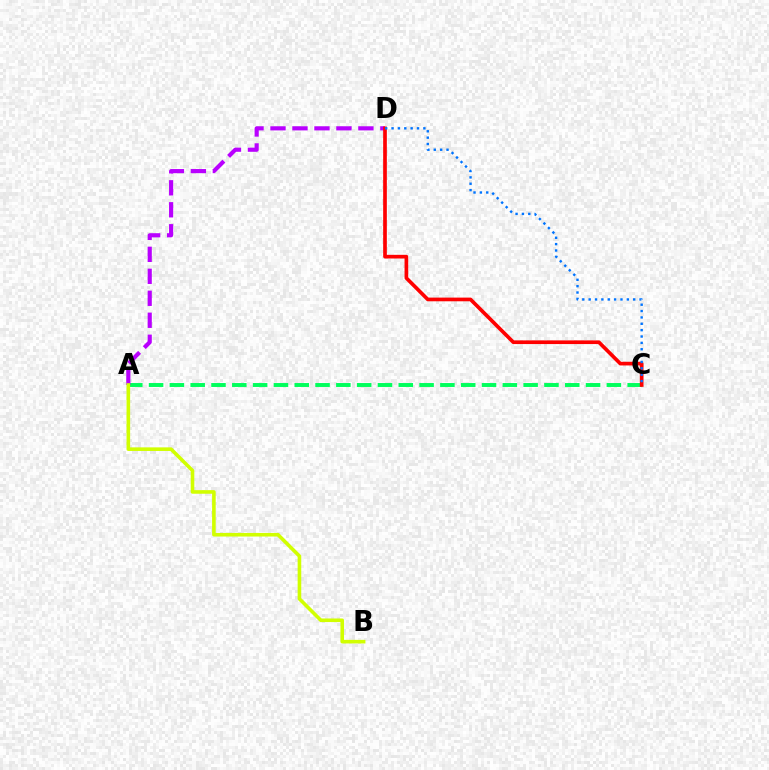{('A', 'C'): [{'color': '#00ff5c', 'line_style': 'dashed', 'thickness': 2.83}], ('A', 'D'): [{'color': '#b900ff', 'line_style': 'dashed', 'thickness': 2.99}], ('C', 'D'): [{'color': '#ff0000', 'line_style': 'solid', 'thickness': 2.65}, {'color': '#0074ff', 'line_style': 'dotted', 'thickness': 1.73}], ('A', 'B'): [{'color': '#d1ff00', 'line_style': 'solid', 'thickness': 2.59}]}